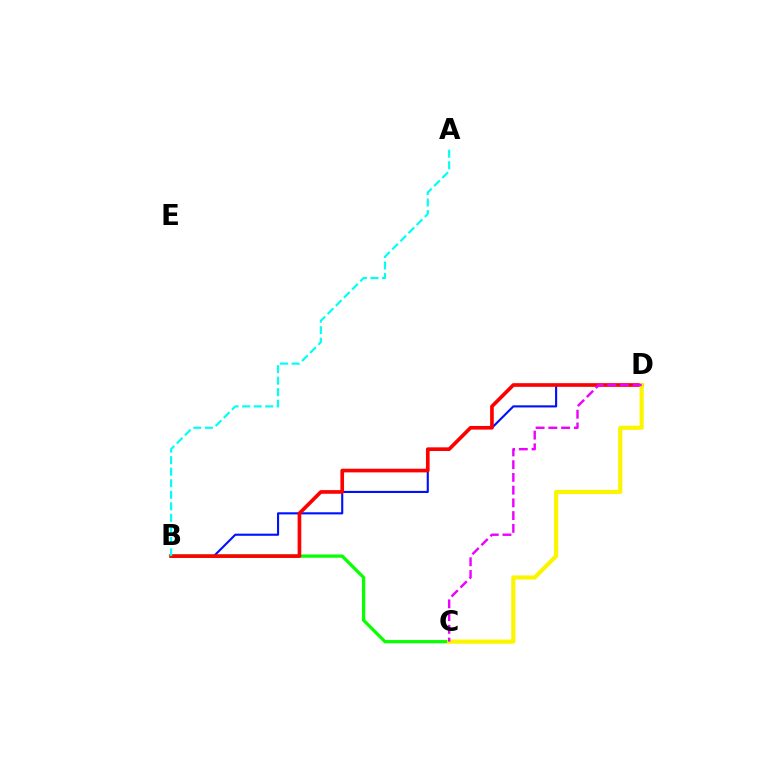{('B', 'C'): [{'color': '#08ff00', 'line_style': 'solid', 'thickness': 2.34}], ('B', 'D'): [{'color': '#0010ff', 'line_style': 'solid', 'thickness': 1.52}, {'color': '#ff0000', 'line_style': 'solid', 'thickness': 2.63}], ('C', 'D'): [{'color': '#fcf500', 'line_style': 'solid', 'thickness': 3.0}, {'color': '#ee00ff', 'line_style': 'dashed', 'thickness': 1.73}], ('A', 'B'): [{'color': '#00fff6', 'line_style': 'dashed', 'thickness': 1.57}]}